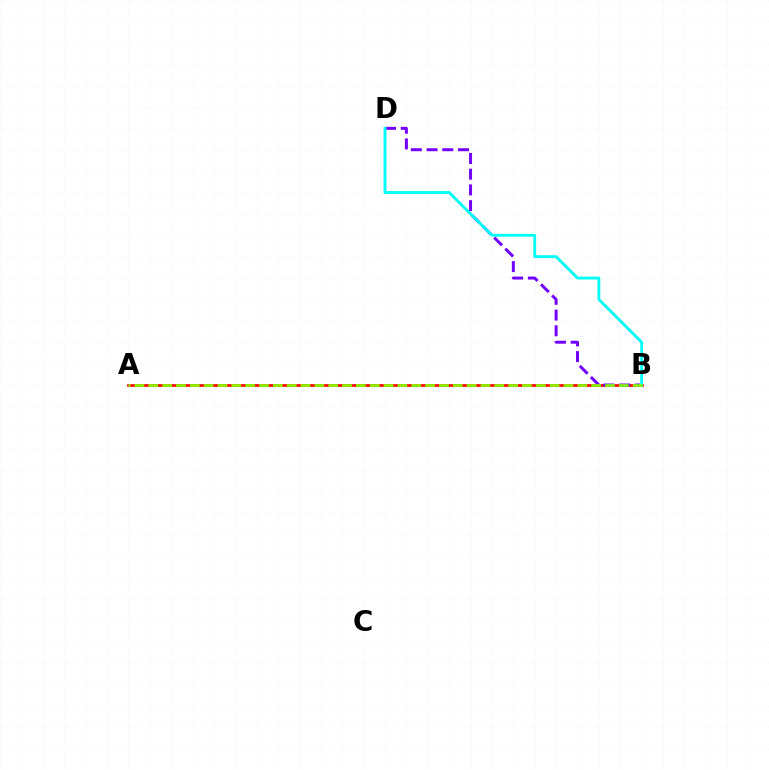{('A', 'B'): [{'color': '#ff0000', 'line_style': 'solid', 'thickness': 1.91}, {'color': '#84ff00', 'line_style': 'dashed', 'thickness': 1.88}], ('B', 'D'): [{'color': '#7200ff', 'line_style': 'dashed', 'thickness': 2.14}, {'color': '#00fff6', 'line_style': 'solid', 'thickness': 2.05}]}